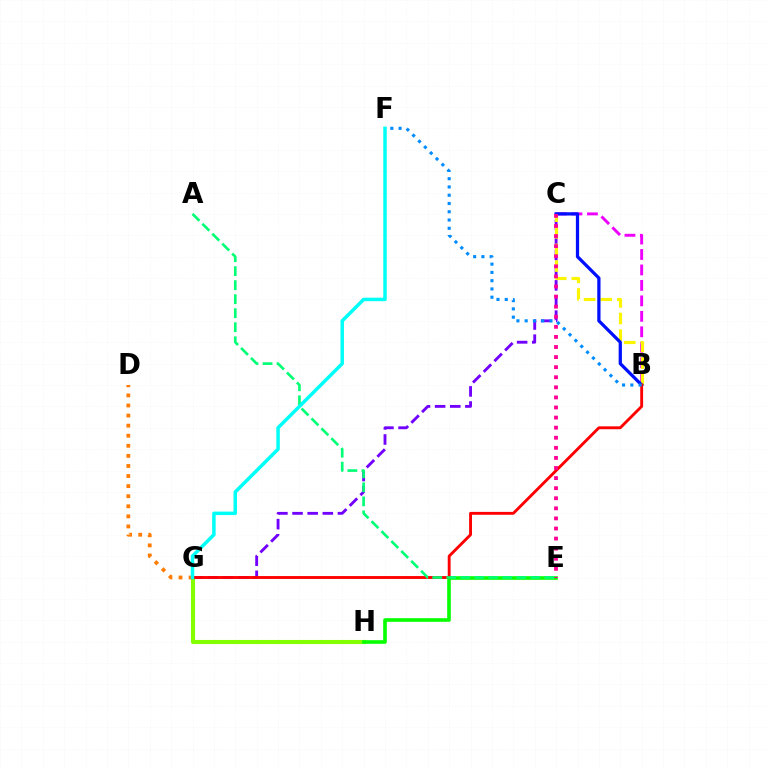{('G', 'H'): [{'color': '#84ff00', 'line_style': 'solid', 'thickness': 2.95}], ('B', 'C'): [{'color': '#ee00ff', 'line_style': 'dashed', 'thickness': 2.1}, {'color': '#fcf500', 'line_style': 'dashed', 'thickness': 2.26}, {'color': '#0010ff', 'line_style': 'solid', 'thickness': 2.34}], ('D', 'G'): [{'color': '#ff7c00', 'line_style': 'dotted', 'thickness': 2.74}], ('C', 'G'): [{'color': '#7200ff', 'line_style': 'dashed', 'thickness': 2.06}], ('E', 'H'): [{'color': '#08ff00', 'line_style': 'solid', 'thickness': 2.61}], ('B', 'G'): [{'color': '#ff0000', 'line_style': 'solid', 'thickness': 2.07}], ('C', 'E'): [{'color': '#ff0094', 'line_style': 'dotted', 'thickness': 2.74}], ('B', 'F'): [{'color': '#008cff', 'line_style': 'dotted', 'thickness': 2.25}], ('A', 'E'): [{'color': '#00ff74', 'line_style': 'dashed', 'thickness': 1.9}], ('F', 'G'): [{'color': '#00fff6', 'line_style': 'solid', 'thickness': 2.5}]}